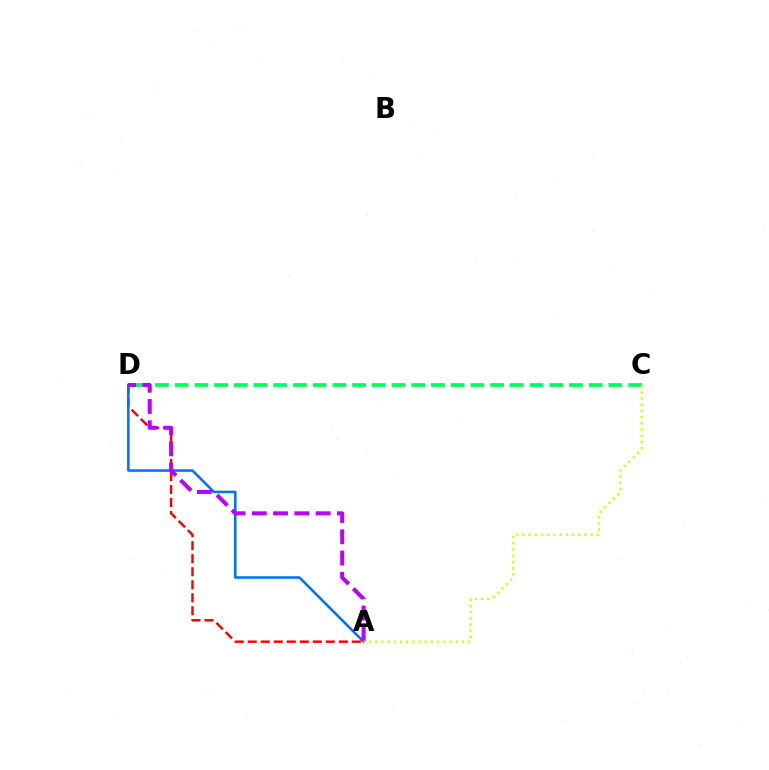{('A', 'D'): [{'color': '#ff0000', 'line_style': 'dashed', 'thickness': 1.77}, {'color': '#0074ff', 'line_style': 'solid', 'thickness': 1.85}, {'color': '#b900ff', 'line_style': 'dashed', 'thickness': 2.89}], ('C', 'D'): [{'color': '#00ff5c', 'line_style': 'dashed', 'thickness': 2.68}], ('A', 'C'): [{'color': '#d1ff00', 'line_style': 'dotted', 'thickness': 1.68}]}